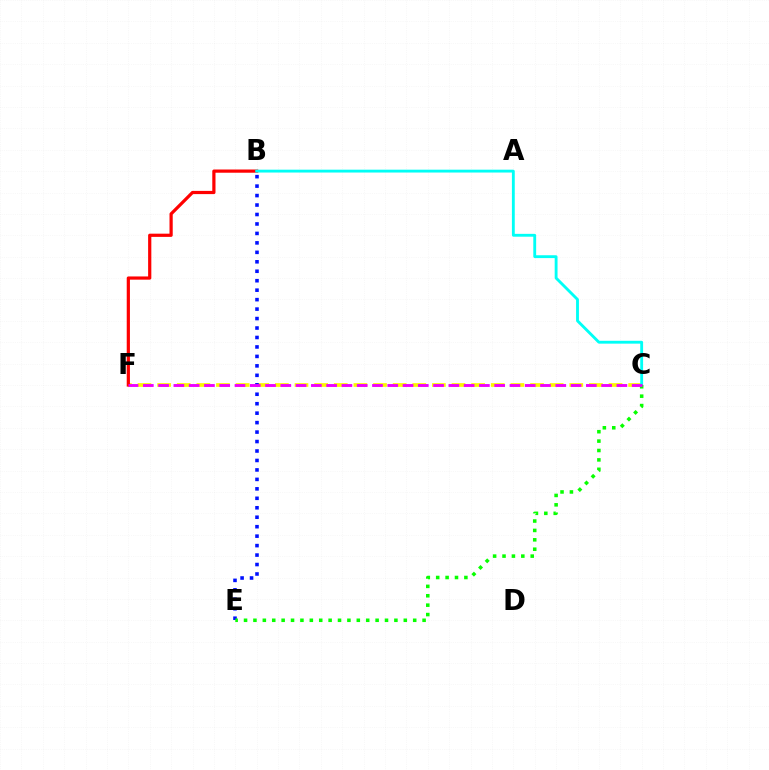{('C', 'F'): [{'color': '#fcf500', 'line_style': 'dashed', 'thickness': 2.67}, {'color': '#ee00ff', 'line_style': 'dashed', 'thickness': 2.08}], ('B', 'F'): [{'color': '#ff0000', 'line_style': 'solid', 'thickness': 2.31}], ('B', 'E'): [{'color': '#0010ff', 'line_style': 'dotted', 'thickness': 2.57}], ('B', 'C'): [{'color': '#00fff6', 'line_style': 'solid', 'thickness': 2.05}], ('C', 'E'): [{'color': '#08ff00', 'line_style': 'dotted', 'thickness': 2.55}]}